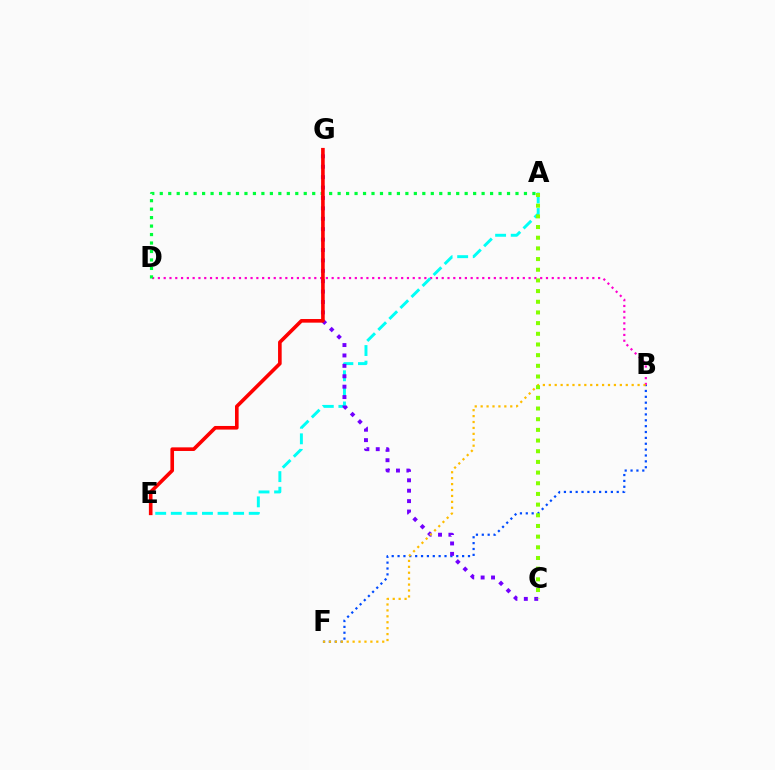{('B', 'D'): [{'color': '#ff00cf', 'line_style': 'dotted', 'thickness': 1.57}], ('A', 'D'): [{'color': '#00ff39', 'line_style': 'dotted', 'thickness': 2.3}], ('A', 'E'): [{'color': '#00fff6', 'line_style': 'dashed', 'thickness': 2.12}], ('B', 'F'): [{'color': '#004bff', 'line_style': 'dotted', 'thickness': 1.59}, {'color': '#ffbd00', 'line_style': 'dotted', 'thickness': 1.61}], ('C', 'G'): [{'color': '#7200ff', 'line_style': 'dotted', 'thickness': 2.83}], ('E', 'G'): [{'color': '#ff0000', 'line_style': 'solid', 'thickness': 2.61}], ('A', 'C'): [{'color': '#84ff00', 'line_style': 'dotted', 'thickness': 2.9}]}